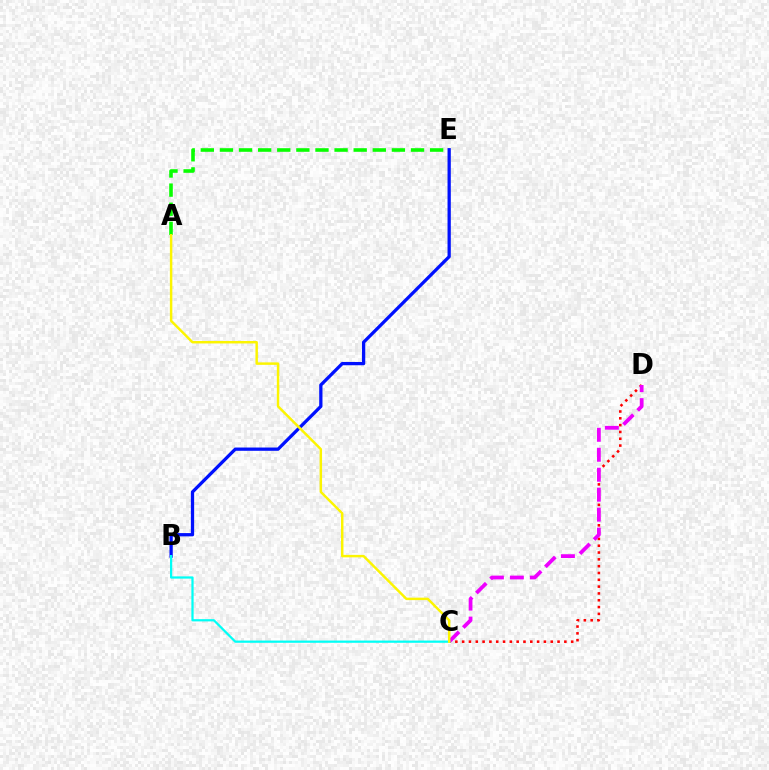{('A', 'E'): [{'color': '#08ff00', 'line_style': 'dashed', 'thickness': 2.6}], ('C', 'D'): [{'color': '#ff0000', 'line_style': 'dotted', 'thickness': 1.85}, {'color': '#ee00ff', 'line_style': 'dashed', 'thickness': 2.71}], ('B', 'E'): [{'color': '#0010ff', 'line_style': 'solid', 'thickness': 2.36}], ('B', 'C'): [{'color': '#00fff6', 'line_style': 'solid', 'thickness': 1.61}], ('A', 'C'): [{'color': '#fcf500', 'line_style': 'solid', 'thickness': 1.77}]}